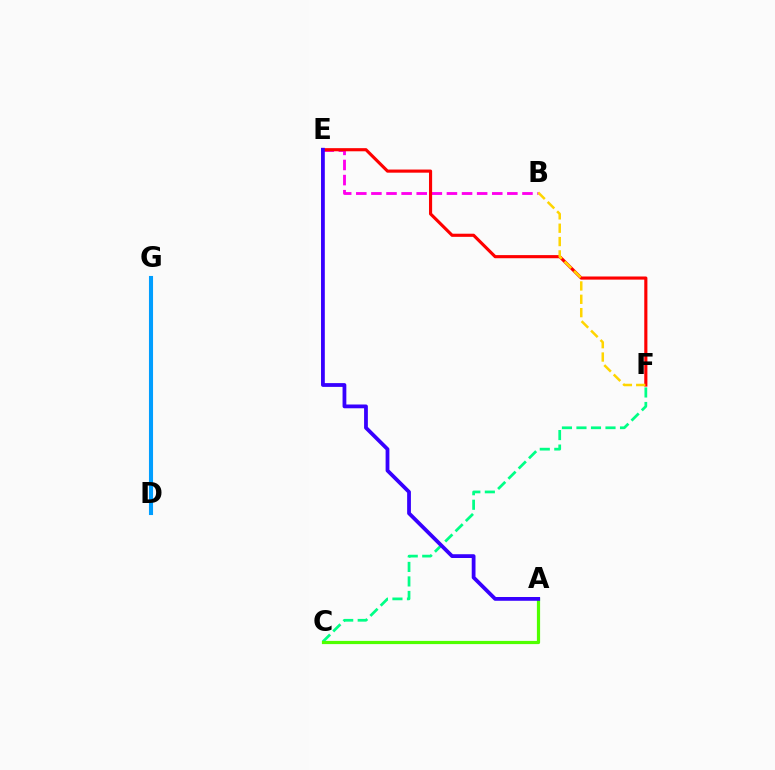{('C', 'F'): [{'color': '#00ff86', 'line_style': 'dashed', 'thickness': 1.97}], ('B', 'E'): [{'color': '#ff00ed', 'line_style': 'dashed', 'thickness': 2.05}], ('E', 'F'): [{'color': '#ff0000', 'line_style': 'solid', 'thickness': 2.26}], ('A', 'C'): [{'color': '#4fff00', 'line_style': 'solid', 'thickness': 2.31}], ('D', 'G'): [{'color': '#009eff', 'line_style': 'solid', 'thickness': 2.94}], ('A', 'E'): [{'color': '#3700ff', 'line_style': 'solid', 'thickness': 2.72}], ('B', 'F'): [{'color': '#ffd500', 'line_style': 'dashed', 'thickness': 1.81}]}